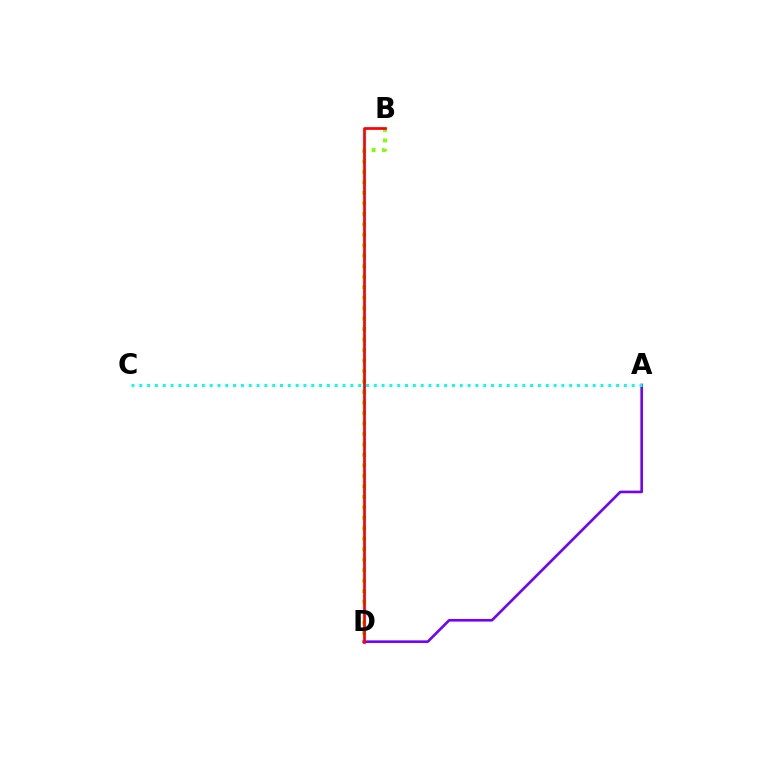{('A', 'D'): [{'color': '#7200ff', 'line_style': 'solid', 'thickness': 1.88}], ('B', 'D'): [{'color': '#84ff00', 'line_style': 'dotted', 'thickness': 2.85}, {'color': '#ff0000', 'line_style': 'solid', 'thickness': 1.95}], ('A', 'C'): [{'color': '#00fff6', 'line_style': 'dotted', 'thickness': 2.12}]}